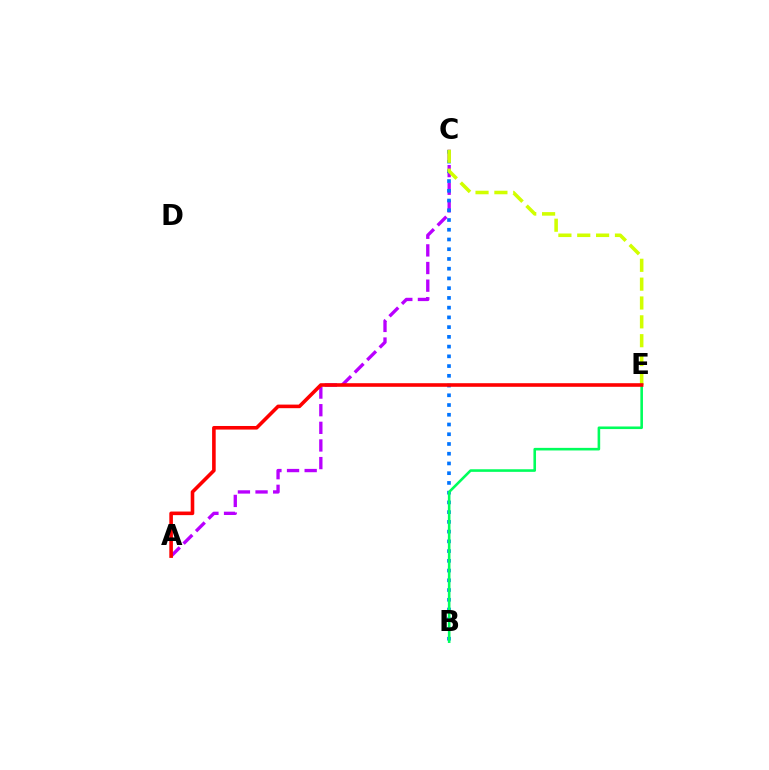{('A', 'C'): [{'color': '#b900ff', 'line_style': 'dashed', 'thickness': 2.39}], ('B', 'C'): [{'color': '#0074ff', 'line_style': 'dotted', 'thickness': 2.65}], ('C', 'E'): [{'color': '#d1ff00', 'line_style': 'dashed', 'thickness': 2.56}], ('B', 'E'): [{'color': '#00ff5c', 'line_style': 'solid', 'thickness': 1.87}], ('A', 'E'): [{'color': '#ff0000', 'line_style': 'solid', 'thickness': 2.59}]}